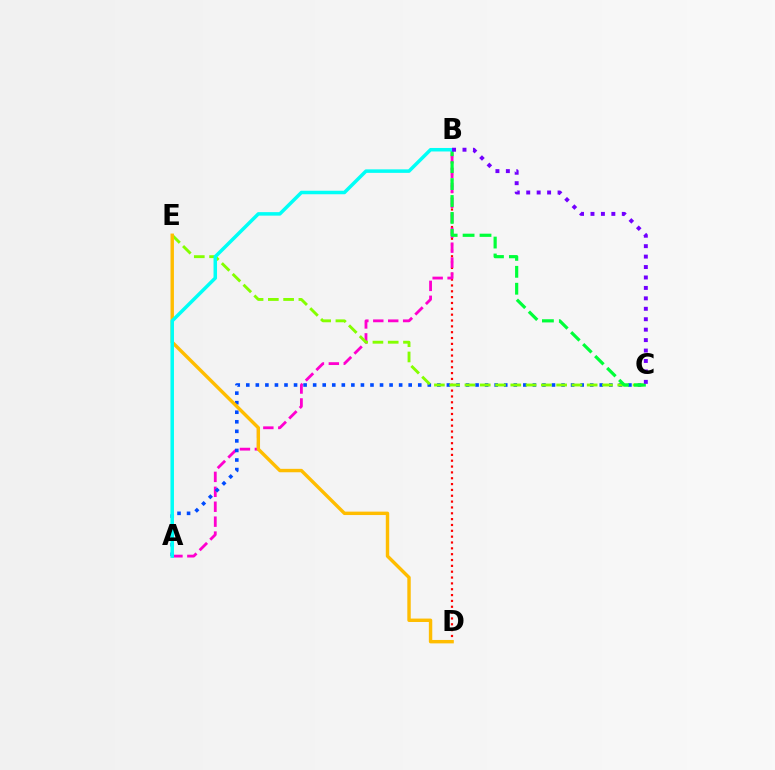{('B', 'D'): [{'color': '#ff0000', 'line_style': 'dotted', 'thickness': 1.59}], ('A', 'B'): [{'color': '#ff00cf', 'line_style': 'dashed', 'thickness': 2.03}, {'color': '#00fff6', 'line_style': 'solid', 'thickness': 2.52}], ('A', 'C'): [{'color': '#004bff', 'line_style': 'dotted', 'thickness': 2.6}], ('C', 'E'): [{'color': '#84ff00', 'line_style': 'dashed', 'thickness': 2.08}], ('D', 'E'): [{'color': '#ffbd00', 'line_style': 'solid', 'thickness': 2.46}], ('B', 'C'): [{'color': '#00ff39', 'line_style': 'dashed', 'thickness': 2.3}, {'color': '#7200ff', 'line_style': 'dotted', 'thickness': 2.84}]}